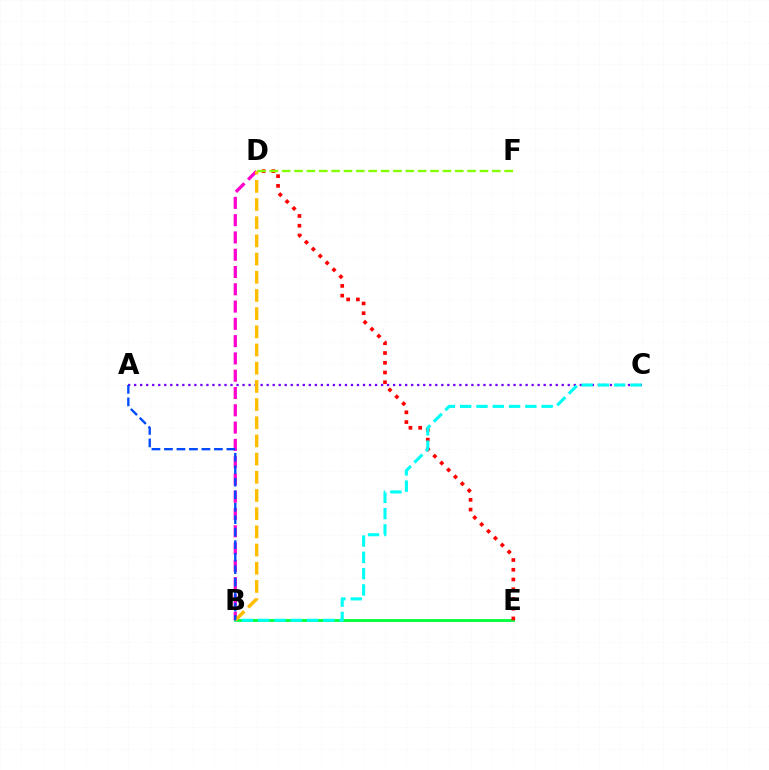{('B', 'E'): [{'color': '#00ff39', 'line_style': 'solid', 'thickness': 2.02}], ('D', 'E'): [{'color': '#ff0000', 'line_style': 'dotted', 'thickness': 2.65}], ('A', 'C'): [{'color': '#7200ff', 'line_style': 'dotted', 'thickness': 1.64}], ('B', 'D'): [{'color': '#ff00cf', 'line_style': 'dashed', 'thickness': 2.35}, {'color': '#ffbd00', 'line_style': 'dashed', 'thickness': 2.47}], ('B', 'C'): [{'color': '#00fff6', 'line_style': 'dashed', 'thickness': 2.21}], ('D', 'F'): [{'color': '#84ff00', 'line_style': 'dashed', 'thickness': 1.68}], ('A', 'B'): [{'color': '#004bff', 'line_style': 'dashed', 'thickness': 1.7}]}